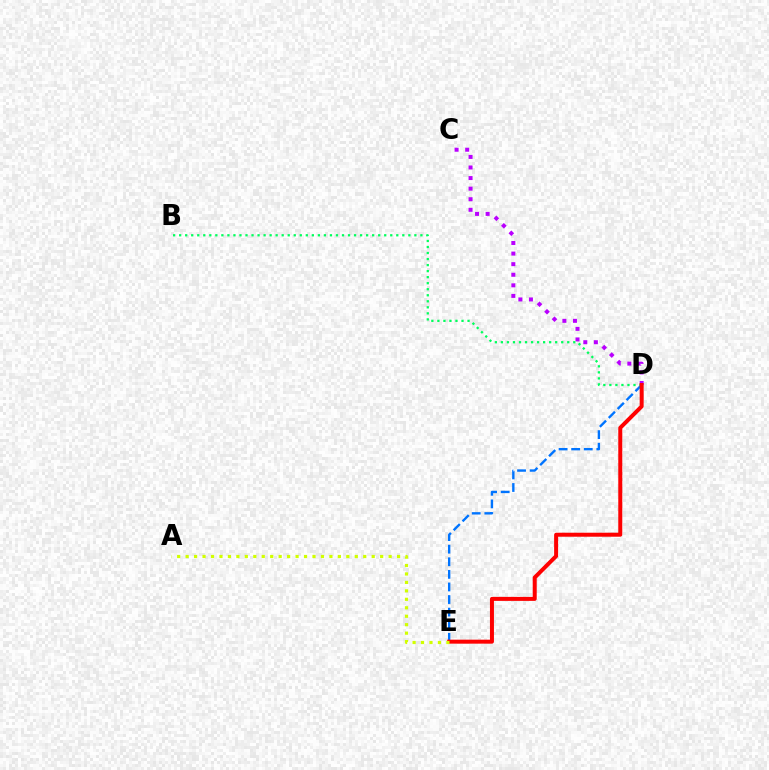{('D', 'E'): [{'color': '#0074ff', 'line_style': 'dashed', 'thickness': 1.71}, {'color': '#ff0000', 'line_style': 'solid', 'thickness': 2.87}], ('C', 'D'): [{'color': '#b900ff', 'line_style': 'dotted', 'thickness': 2.87}], ('B', 'D'): [{'color': '#00ff5c', 'line_style': 'dotted', 'thickness': 1.64}], ('A', 'E'): [{'color': '#d1ff00', 'line_style': 'dotted', 'thickness': 2.3}]}